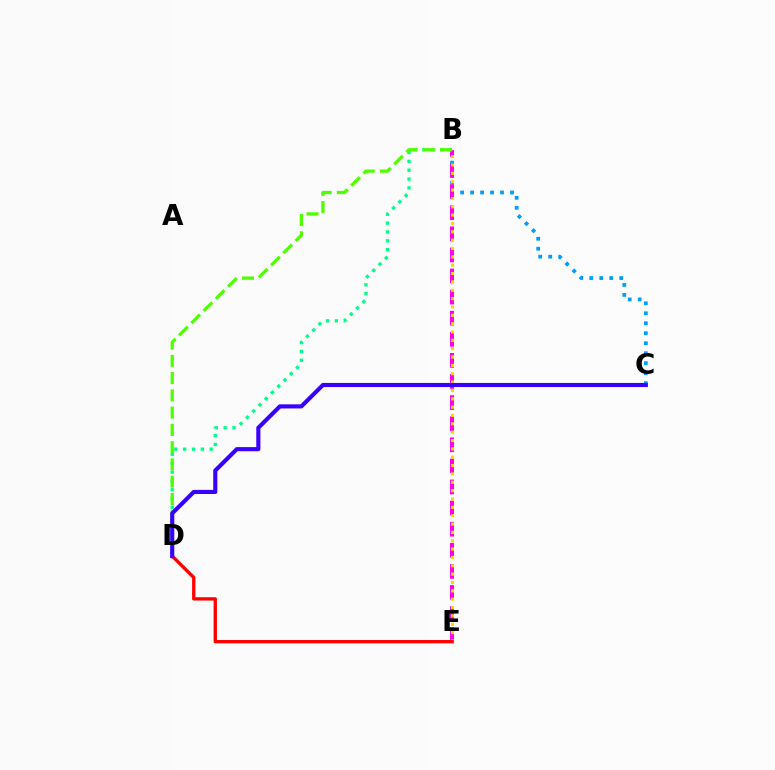{('B', 'C'): [{'color': '#009eff', 'line_style': 'dotted', 'thickness': 2.71}], ('B', 'E'): [{'color': '#ff00ed', 'line_style': 'dashed', 'thickness': 2.87}, {'color': '#ffd500', 'line_style': 'dotted', 'thickness': 2.27}], ('B', 'D'): [{'color': '#00ff86', 'line_style': 'dotted', 'thickness': 2.4}, {'color': '#4fff00', 'line_style': 'dashed', 'thickness': 2.34}], ('D', 'E'): [{'color': '#ff0000', 'line_style': 'solid', 'thickness': 2.39}], ('C', 'D'): [{'color': '#3700ff', 'line_style': 'solid', 'thickness': 2.97}]}